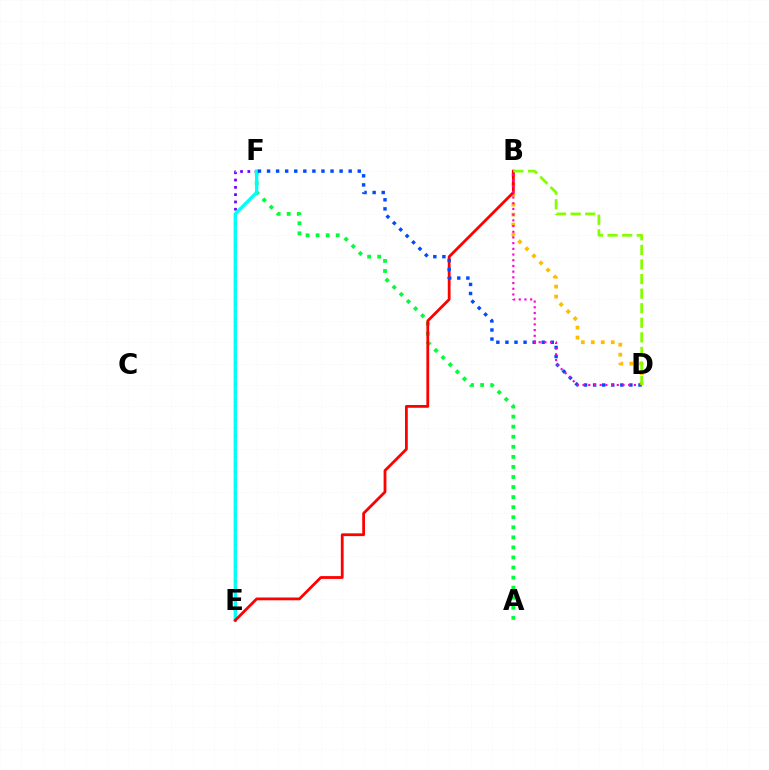{('A', 'F'): [{'color': '#00ff39', 'line_style': 'dotted', 'thickness': 2.73}], ('E', 'F'): [{'color': '#7200ff', 'line_style': 'dotted', 'thickness': 1.98}, {'color': '#00fff6', 'line_style': 'solid', 'thickness': 2.41}], ('B', 'D'): [{'color': '#ffbd00', 'line_style': 'dotted', 'thickness': 2.71}, {'color': '#ff00cf', 'line_style': 'dotted', 'thickness': 1.55}, {'color': '#84ff00', 'line_style': 'dashed', 'thickness': 1.98}], ('B', 'E'): [{'color': '#ff0000', 'line_style': 'solid', 'thickness': 2.01}], ('D', 'F'): [{'color': '#004bff', 'line_style': 'dotted', 'thickness': 2.46}]}